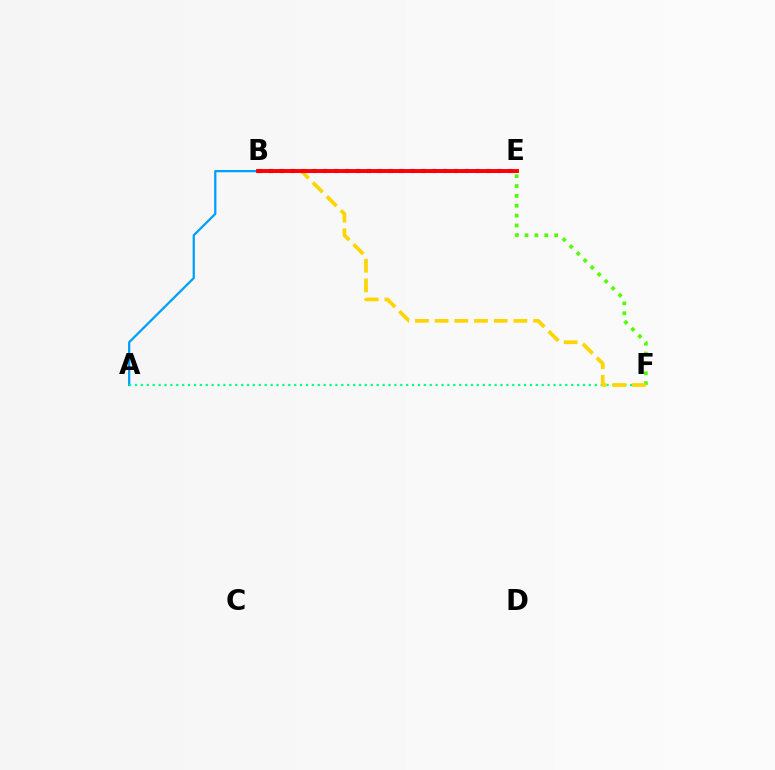{('E', 'F'): [{'color': '#4fff00', 'line_style': 'dotted', 'thickness': 2.68}], ('A', 'B'): [{'color': '#009eff', 'line_style': 'solid', 'thickness': 1.63}], ('A', 'F'): [{'color': '#00ff86', 'line_style': 'dotted', 'thickness': 1.6}], ('B', 'E'): [{'color': '#ff00ed', 'line_style': 'solid', 'thickness': 1.95}, {'color': '#3700ff', 'line_style': 'dotted', 'thickness': 2.96}, {'color': '#ff0000', 'line_style': 'solid', 'thickness': 2.79}], ('B', 'F'): [{'color': '#ffd500', 'line_style': 'dashed', 'thickness': 2.68}]}